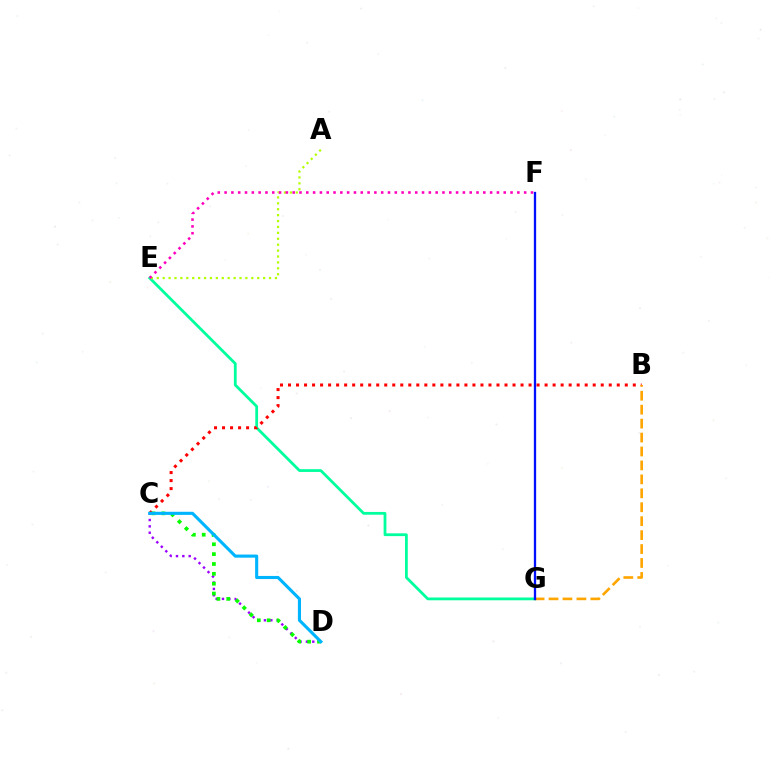{('E', 'G'): [{'color': '#00ff9d', 'line_style': 'solid', 'thickness': 2.0}], ('B', 'C'): [{'color': '#ff0000', 'line_style': 'dotted', 'thickness': 2.18}], ('B', 'G'): [{'color': '#ffa500', 'line_style': 'dashed', 'thickness': 1.89}], ('C', 'D'): [{'color': '#9b00ff', 'line_style': 'dotted', 'thickness': 1.73}, {'color': '#08ff00', 'line_style': 'dotted', 'thickness': 2.68}, {'color': '#00b5ff', 'line_style': 'solid', 'thickness': 2.24}], ('A', 'E'): [{'color': '#b3ff00', 'line_style': 'dotted', 'thickness': 1.61}], ('E', 'F'): [{'color': '#ff00bd', 'line_style': 'dotted', 'thickness': 1.85}], ('F', 'G'): [{'color': '#0010ff', 'line_style': 'solid', 'thickness': 1.66}]}